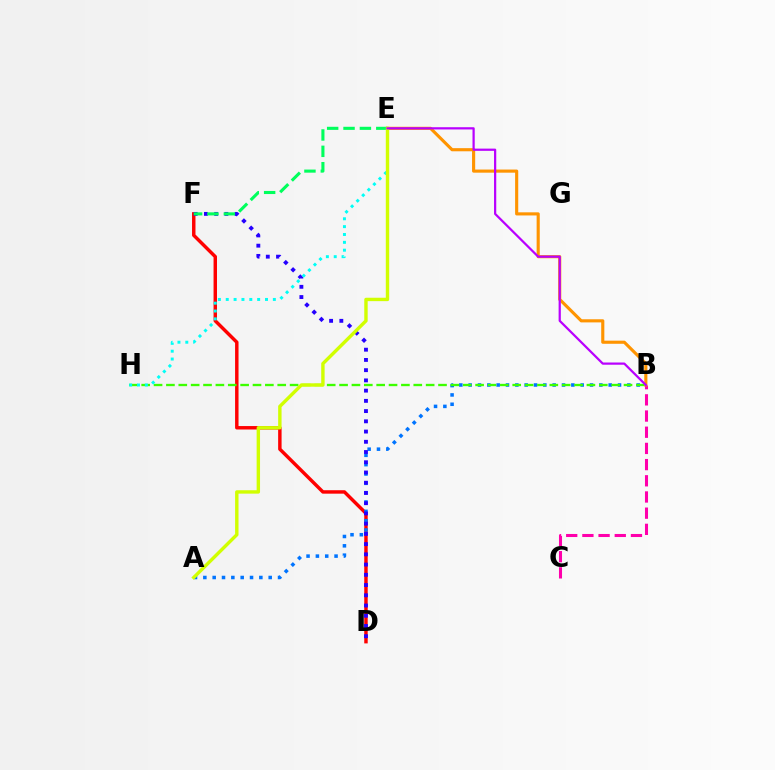{('D', 'F'): [{'color': '#ff0000', 'line_style': 'solid', 'thickness': 2.48}, {'color': '#2500ff', 'line_style': 'dotted', 'thickness': 2.78}], ('A', 'B'): [{'color': '#0074ff', 'line_style': 'dotted', 'thickness': 2.54}], ('B', 'H'): [{'color': '#3dff00', 'line_style': 'dashed', 'thickness': 1.68}], ('B', 'C'): [{'color': '#ff00ac', 'line_style': 'dashed', 'thickness': 2.2}], ('B', 'E'): [{'color': '#ff9400', 'line_style': 'solid', 'thickness': 2.25}, {'color': '#b900ff', 'line_style': 'solid', 'thickness': 1.6}], ('E', 'F'): [{'color': '#00ff5c', 'line_style': 'dashed', 'thickness': 2.22}], ('E', 'H'): [{'color': '#00fff6', 'line_style': 'dotted', 'thickness': 2.13}], ('A', 'E'): [{'color': '#d1ff00', 'line_style': 'solid', 'thickness': 2.45}]}